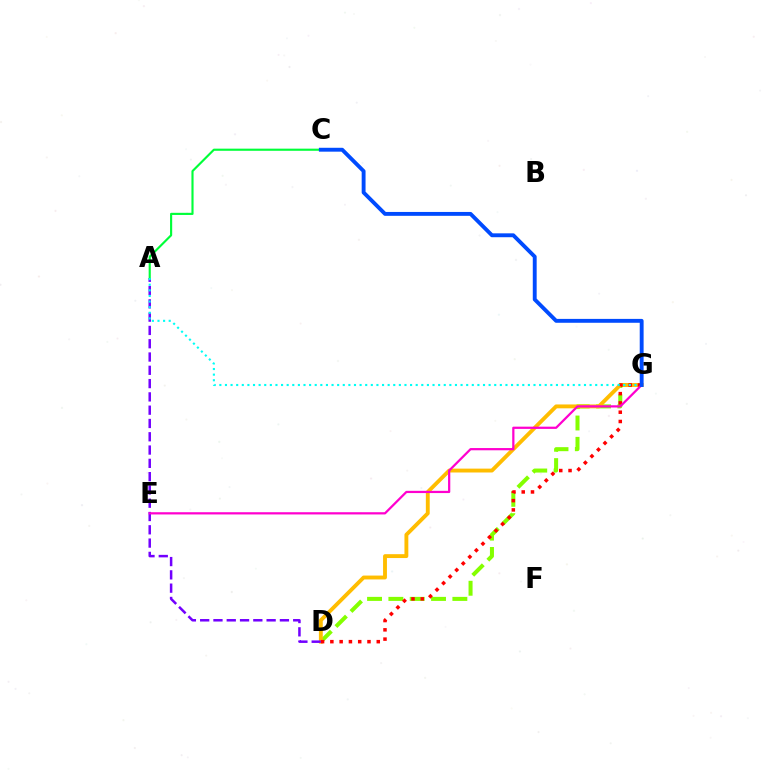{('D', 'G'): [{'color': '#84ff00', 'line_style': 'dashed', 'thickness': 2.9}, {'color': '#ffbd00', 'line_style': 'solid', 'thickness': 2.79}, {'color': '#ff0000', 'line_style': 'dotted', 'thickness': 2.52}], ('A', 'D'): [{'color': '#7200ff', 'line_style': 'dashed', 'thickness': 1.81}], ('E', 'G'): [{'color': '#ff00cf', 'line_style': 'solid', 'thickness': 1.61}], ('A', 'C'): [{'color': '#00ff39', 'line_style': 'solid', 'thickness': 1.54}], ('A', 'G'): [{'color': '#00fff6', 'line_style': 'dotted', 'thickness': 1.52}], ('C', 'G'): [{'color': '#004bff', 'line_style': 'solid', 'thickness': 2.79}]}